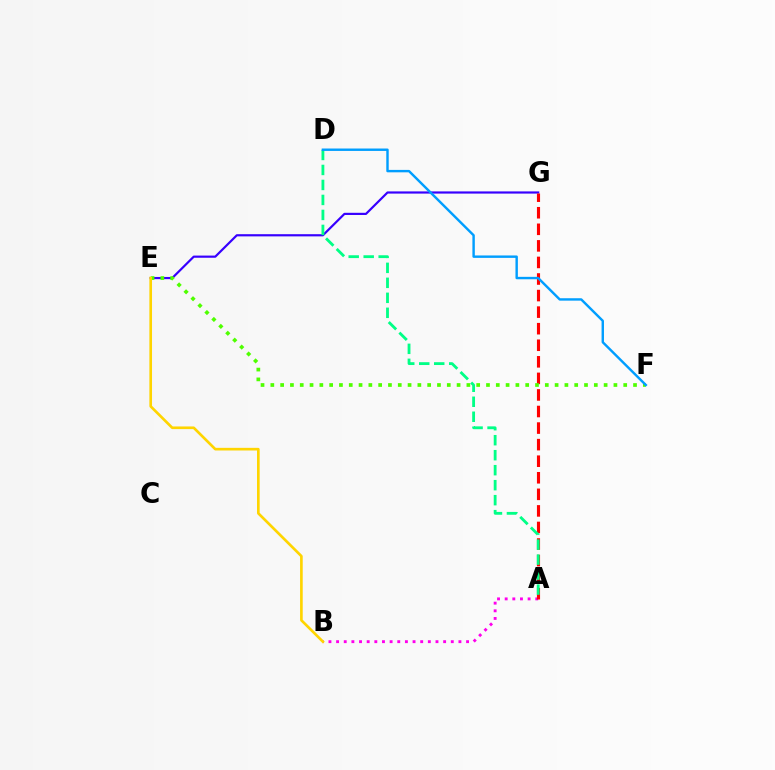{('A', 'B'): [{'color': '#ff00ed', 'line_style': 'dotted', 'thickness': 2.08}], ('E', 'G'): [{'color': '#3700ff', 'line_style': 'solid', 'thickness': 1.57}], ('A', 'G'): [{'color': '#ff0000', 'line_style': 'dashed', 'thickness': 2.25}], ('E', 'F'): [{'color': '#4fff00', 'line_style': 'dotted', 'thickness': 2.66}], ('A', 'D'): [{'color': '#00ff86', 'line_style': 'dashed', 'thickness': 2.04}], ('B', 'E'): [{'color': '#ffd500', 'line_style': 'solid', 'thickness': 1.91}], ('D', 'F'): [{'color': '#009eff', 'line_style': 'solid', 'thickness': 1.74}]}